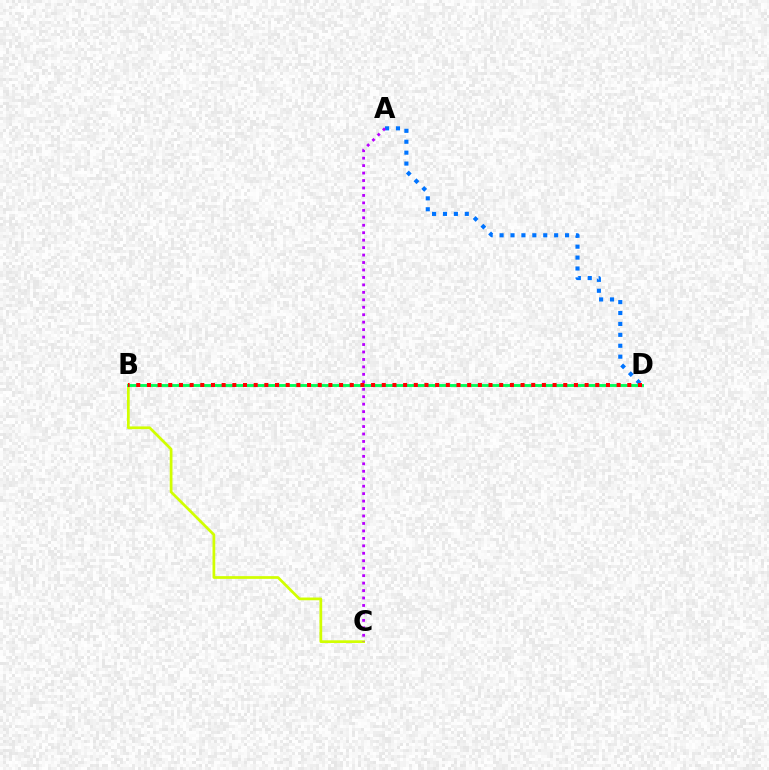{('B', 'C'): [{'color': '#d1ff00', 'line_style': 'solid', 'thickness': 1.96}], ('B', 'D'): [{'color': '#00ff5c', 'line_style': 'solid', 'thickness': 2.07}, {'color': '#ff0000', 'line_style': 'dotted', 'thickness': 2.9}], ('A', 'D'): [{'color': '#0074ff', 'line_style': 'dotted', 'thickness': 2.96}], ('A', 'C'): [{'color': '#b900ff', 'line_style': 'dotted', 'thickness': 2.03}]}